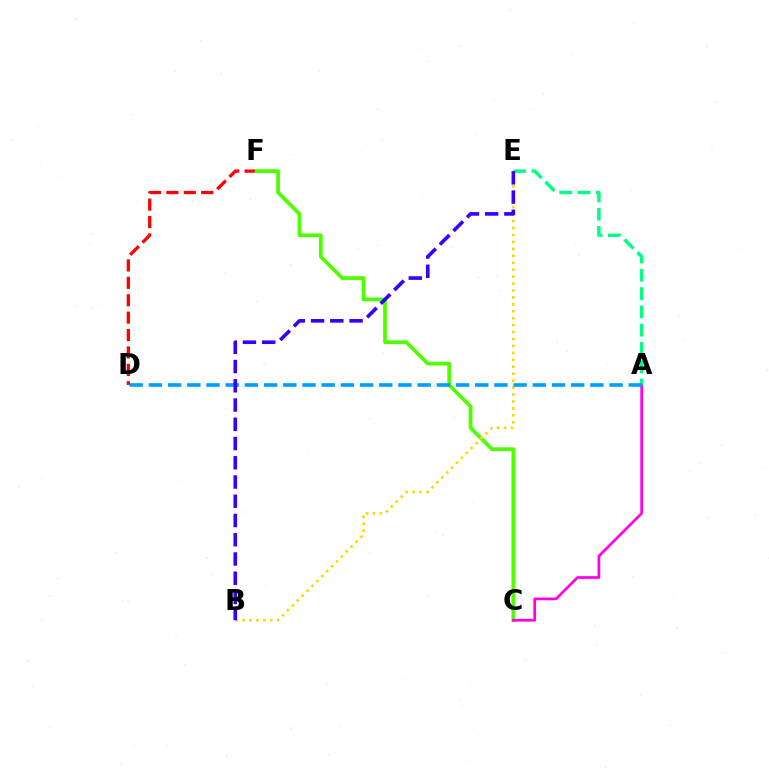{('D', 'F'): [{'color': '#ff0000', 'line_style': 'dashed', 'thickness': 2.36}], ('C', 'F'): [{'color': '#4fff00', 'line_style': 'solid', 'thickness': 2.7}], ('B', 'E'): [{'color': '#ffd500', 'line_style': 'dotted', 'thickness': 1.88}, {'color': '#3700ff', 'line_style': 'dashed', 'thickness': 2.61}], ('A', 'C'): [{'color': '#ff00ed', 'line_style': 'solid', 'thickness': 1.96}], ('A', 'E'): [{'color': '#00ff86', 'line_style': 'dashed', 'thickness': 2.48}], ('A', 'D'): [{'color': '#009eff', 'line_style': 'dashed', 'thickness': 2.61}]}